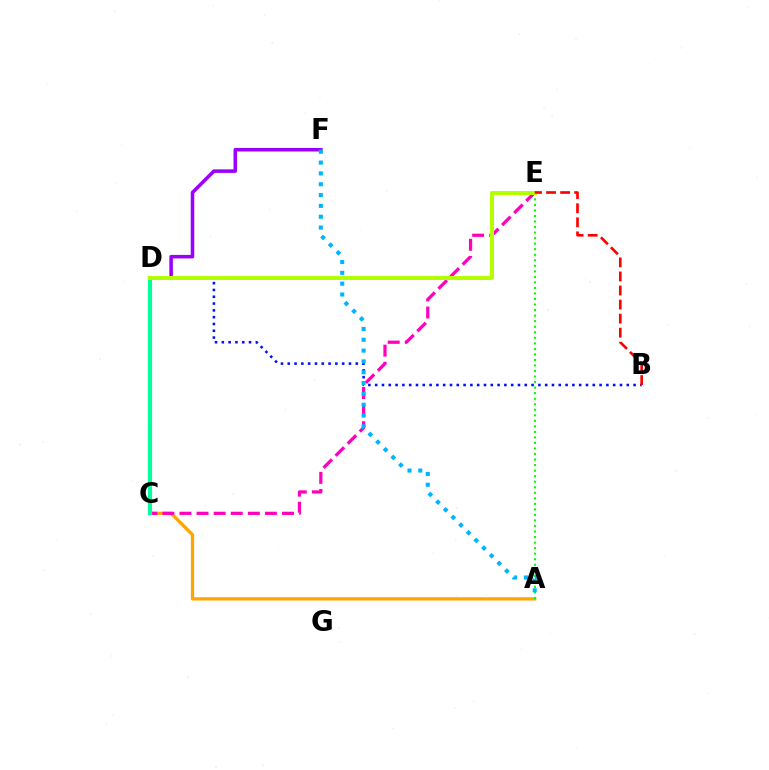{('A', 'C'): [{'color': '#ffa500', 'line_style': 'solid', 'thickness': 2.34}], ('B', 'D'): [{'color': '#0010ff', 'line_style': 'dotted', 'thickness': 1.85}], ('A', 'E'): [{'color': '#08ff00', 'line_style': 'dotted', 'thickness': 1.5}], ('C', 'E'): [{'color': '#ff00bd', 'line_style': 'dashed', 'thickness': 2.32}], ('D', 'F'): [{'color': '#9b00ff', 'line_style': 'solid', 'thickness': 2.55}], ('A', 'F'): [{'color': '#00b5ff', 'line_style': 'dotted', 'thickness': 2.94}], ('C', 'D'): [{'color': '#00ff9d', 'line_style': 'solid', 'thickness': 2.98}], ('D', 'E'): [{'color': '#b3ff00', 'line_style': 'solid', 'thickness': 2.87}], ('B', 'E'): [{'color': '#ff0000', 'line_style': 'dashed', 'thickness': 1.91}]}